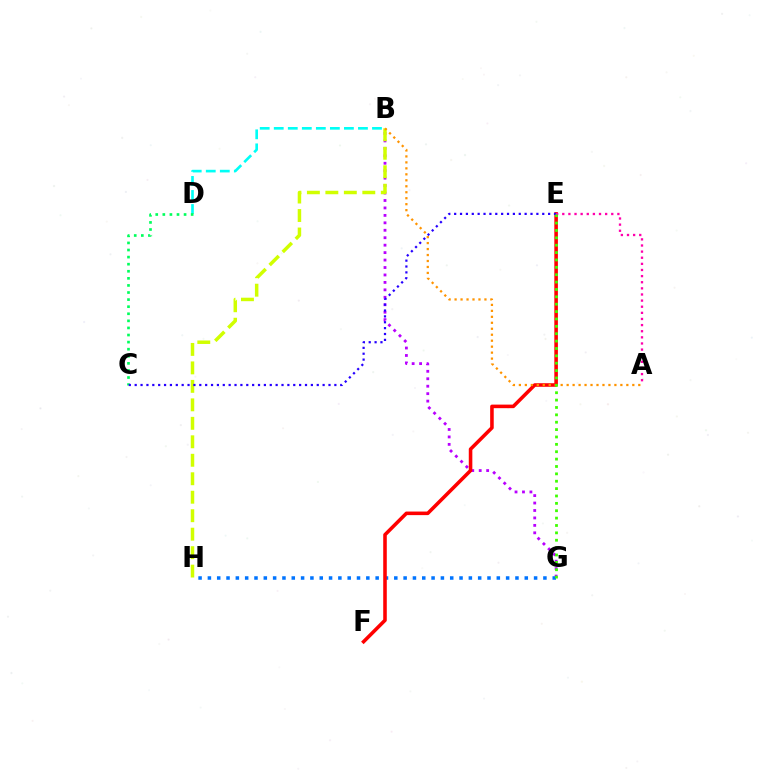{('B', 'G'): [{'color': '#b900ff', 'line_style': 'dotted', 'thickness': 2.02}], ('G', 'H'): [{'color': '#0074ff', 'line_style': 'dotted', 'thickness': 2.53}], ('B', 'D'): [{'color': '#00fff6', 'line_style': 'dashed', 'thickness': 1.91}], ('E', 'F'): [{'color': '#ff0000', 'line_style': 'solid', 'thickness': 2.57}], ('C', 'D'): [{'color': '#00ff5c', 'line_style': 'dotted', 'thickness': 1.92}], ('B', 'H'): [{'color': '#d1ff00', 'line_style': 'dashed', 'thickness': 2.51}], ('C', 'E'): [{'color': '#2500ff', 'line_style': 'dotted', 'thickness': 1.6}], ('A', 'B'): [{'color': '#ff9400', 'line_style': 'dotted', 'thickness': 1.62}], ('A', 'E'): [{'color': '#ff00ac', 'line_style': 'dotted', 'thickness': 1.66}], ('E', 'G'): [{'color': '#3dff00', 'line_style': 'dotted', 'thickness': 2.0}]}